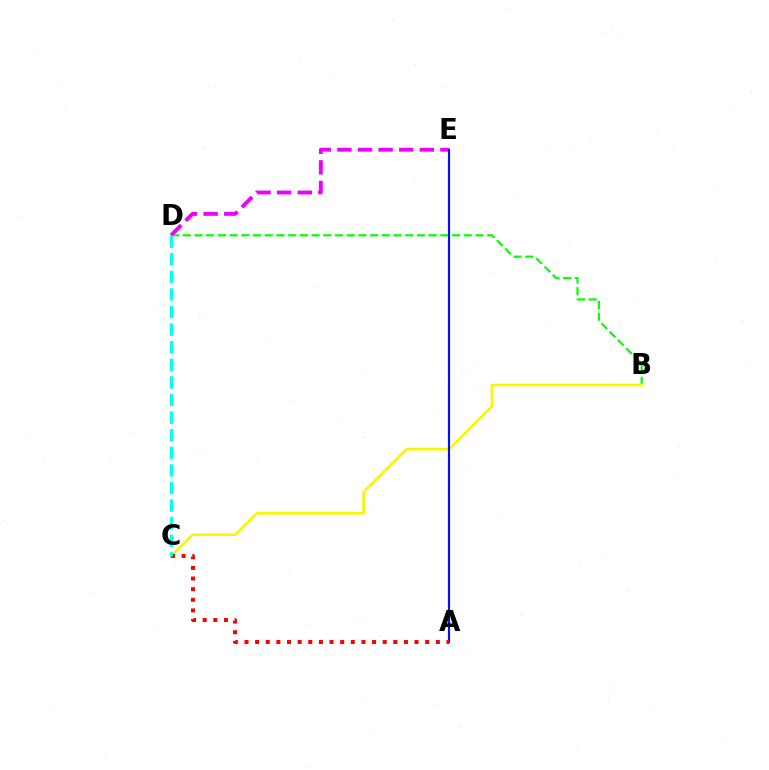{('B', 'D'): [{'color': '#08ff00', 'line_style': 'dashed', 'thickness': 1.59}], ('B', 'C'): [{'color': '#fcf500', 'line_style': 'solid', 'thickness': 1.89}], ('D', 'E'): [{'color': '#ee00ff', 'line_style': 'dashed', 'thickness': 2.8}], ('A', 'E'): [{'color': '#0010ff', 'line_style': 'solid', 'thickness': 1.56}], ('A', 'C'): [{'color': '#ff0000', 'line_style': 'dotted', 'thickness': 2.89}], ('C', 'D'): [{'color': '#00fff6', 'line_style': 'dashed', 'thickness': 2.39}]}